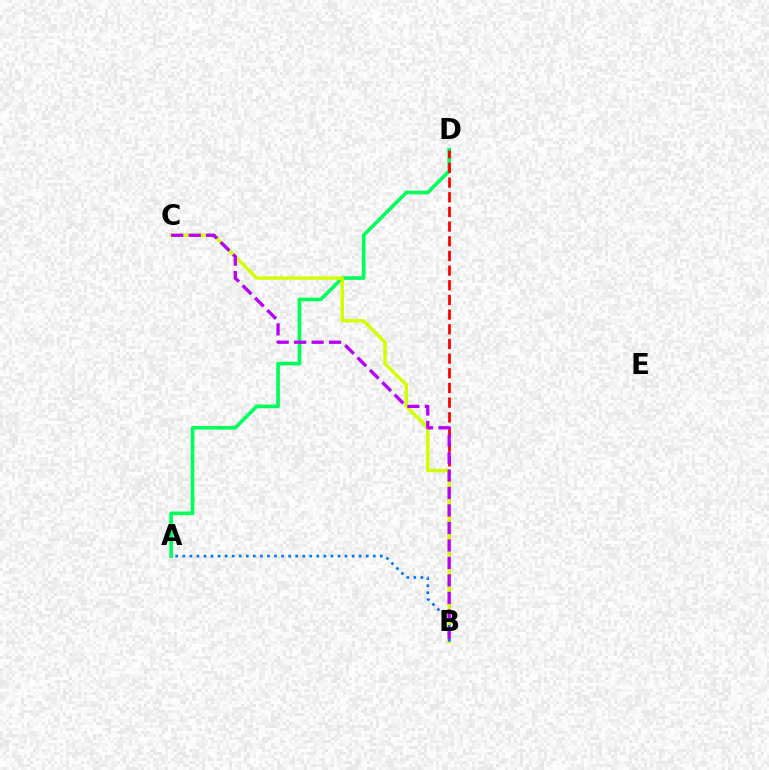{('A', 'D'): [{'color': '#00ff5c', 'line_style': 'solid', 'thickness': 2.64}], ('B', 'D'): [{'color': '#ff0000', 'line_style': 'dashed', 'thickness': 1.99}], ('B', 'C'): [{'color': '#d1ff00', 'line_style': 'solid', 'thickness': 2.47}, {'color': '#b900ff', 'line_style': 'dashed', 'thickness': 2.37}], ('A', 'B'): [{'color': '#0074ff', 'line_style': 'dotted', 'thickness': 1.92}]}